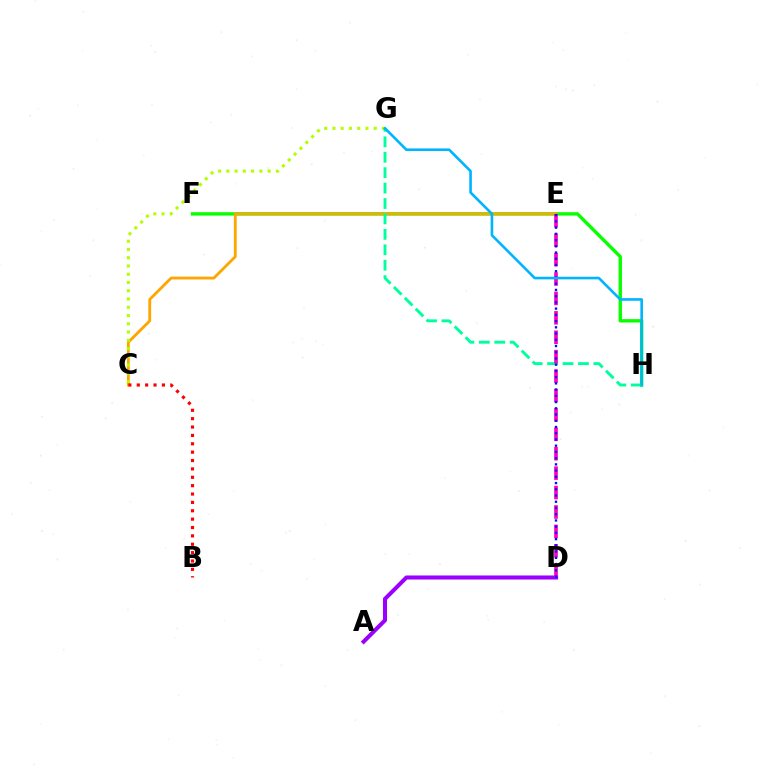{('F', 'H'): [{'color': '#08ff00', 'line_style': 'solid', 'thickness': 2.43}], ('A', 'D'): [{'color': '#9b00ff', 'line_style': 'solid', 'thickness': 2.91}], ('C', 'E'): [{'color': '#ffa500', 'line_style': 'solid', 'thickness': 2.02}], ('C', 'G'): [{'color': '#b3ff00', 'line_style': 'dotted', 'thickness': 2.24}], ('G', 'H'): [{'color': '#00ff9d', 'line_style': 'dashed', 'thickness': 2.1}, {'color': '#00b5ff', 'line_style': 'solid', 'thickness': 1.88}], ('B', 'C'): [{'color': '#ff0000', 'line_style': 'dotted', 'thickness': 2.27}], ('D', 'E'): [{'color': '#ff00bd', 'line_style': 'dashed', 'thickness': 2.64}, {'color': '#0010ff', 'line_style': 'dotted', 'thickness': 1.69}]}